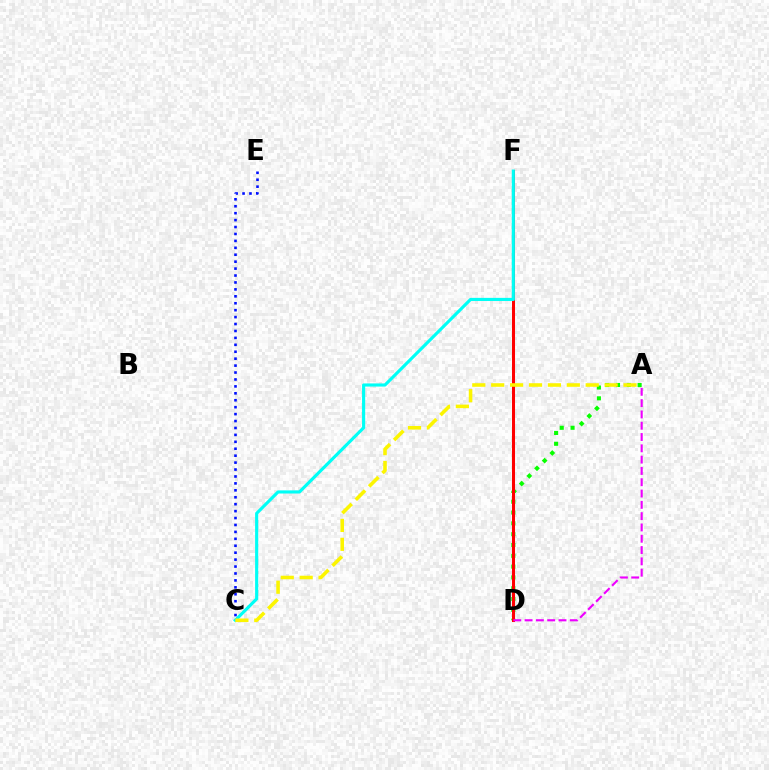{('A', 'D'): [{'color': '#08ff00', 'line_style': 'dotted', 'thickness': 2.94}, {'color': '#ee00ff', 'line_style': 'dashed', 'thickness': 1.54}], ('D', 'F'): [{'color': '#ff0000', 'line_style': 'solid', 'thickness': 2.18}], ('C', 'E'): [{'color': '#0010ff', 'line_style': 'dotted', 'thickness': 1.88}], ('C', 'F'): [{'color': '#00fff6', 'line_style': 'solid', 'thickness': 2.26}], ('A', 'C'): [{'color': '#fcf500', 'line_style': 'dashed', 'thickness': 2.57}]}